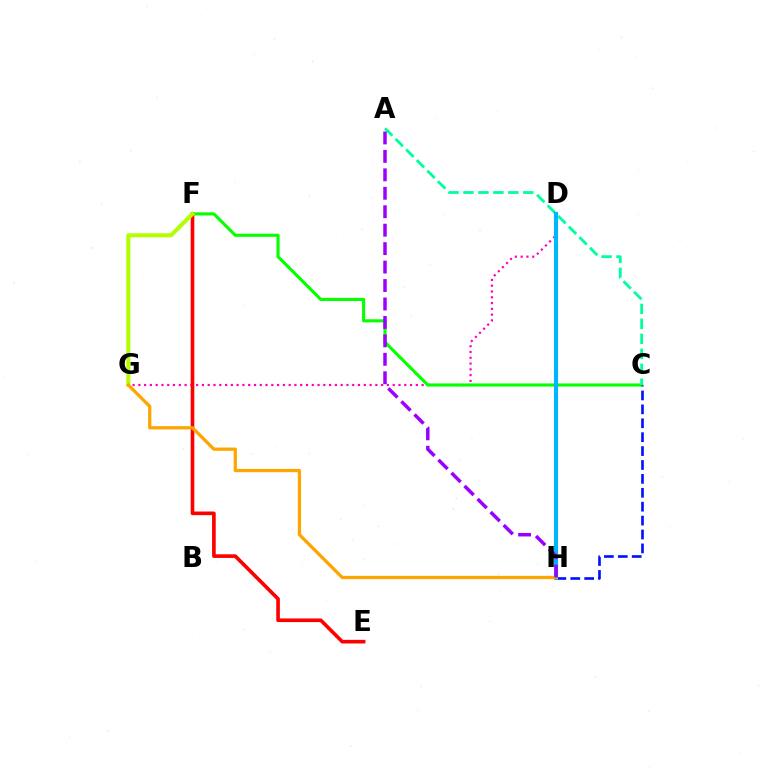{('D', 'G'): [{'color': '#ff00bd', 'line_style': 'dotted', 'thickness': 1.57}], ('C', 'F'): [{'color': '#08ff00', 'line_style': 'solid', 'thickness': 2.24}], ('C', 'H'): [{'color': '#0010ff', 'line_style': 'dashed', 'thickness': 1.89}], ('E', 'F'): [{'color': '#ff0000', 'line_style': 'solid', 'thickness': 2.62}], ('A', 'C'): [{'color': '#00ff9d', 'line_style': 'dashed', 'thickness': 2.03}], ('D', 'H'): [{'color': '#00b5ff', 'line_style': 'solid', 'thickness': 2.98}], ('F', 'G'): [{'color': '#b3ff00', 'line_style': 'solid', 'thickness': 2.92}], ('G', 'H'): [{'color': '#ffa500', 'line_style': 'solid', 'thickness': 2.35}], ('A', 'H'): [{'color': '#9b00ff', 'line_style': 'dashed', 'thickness': 2.51}]}